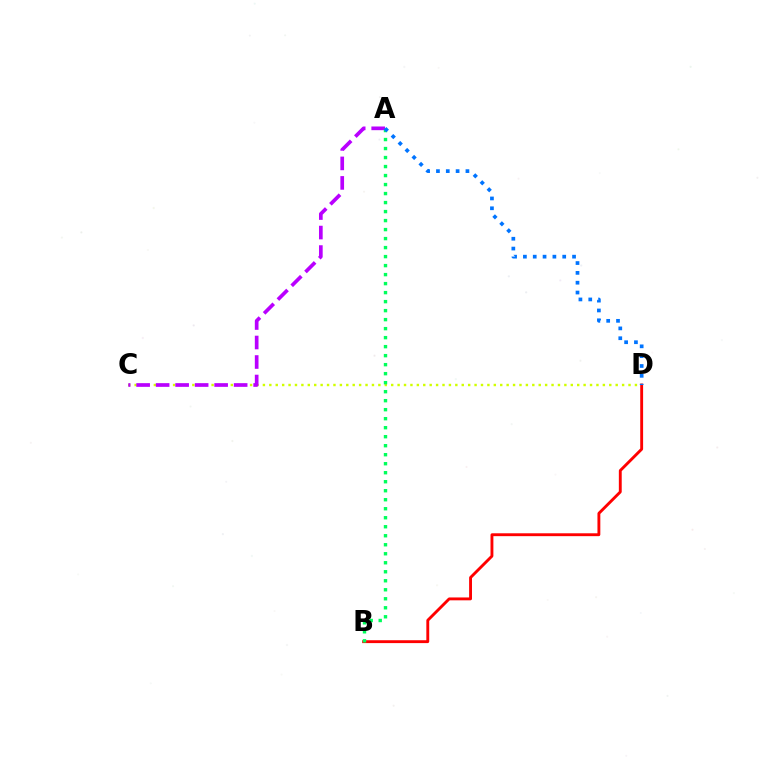{('C', 'D'): [{'color': '#d1ff00', 'line_style': 'dotted', 'thickness': 1.74}], ('B', 'D'): [{'color': '#ff0000', 'line_style': 'solid', 'thickness': 2.07}], ('A', 'C'): [{'color': '#b900ff', 'line_style': 'dashed', 'thickness': 2.65}], ('A', 'B'): [{'color': '#00ff5c', 'line_style': 'dotted', 'thickness': 2.45}], ('A', 'D'): [{'color': '#0074ff', 'line_style': 'dotted', 'thickness': 2.67}]}